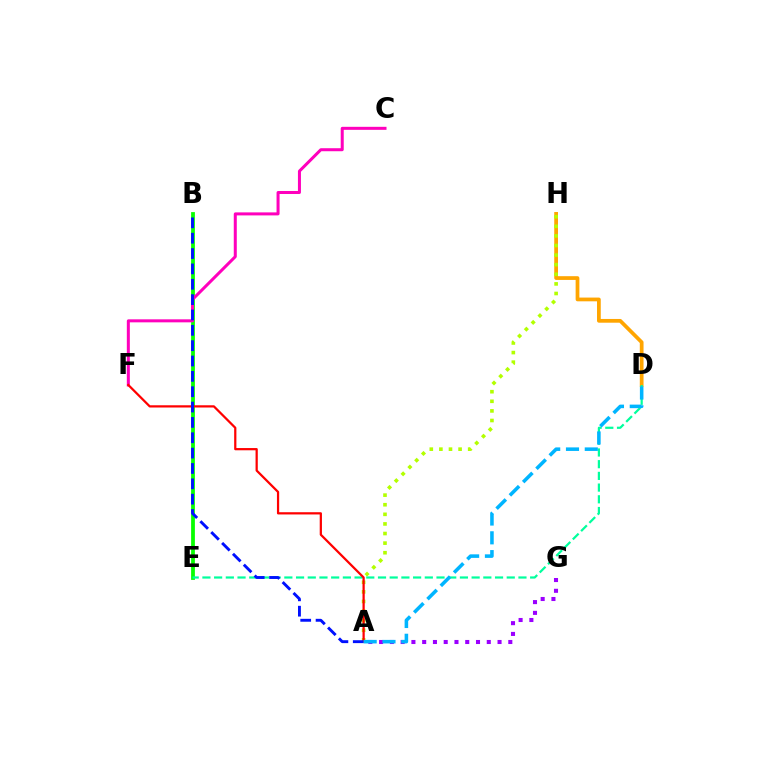{('B', 'E'): [{'color': '#08ff00', 'line_style': 'solid', 'thickness': 2.72}], ('D', 'H'): [{'color': '#ffa500', 'line_style': 'solid', 'thickness': 2.7}], ('A', 'H'): [{'color': '#b3ff00', 'line_style': 'dotted', 'thickness': 2.61}], ('C', 'F'): [{'color': '#ff00bd', 'line_style': 'solid', 'thickness': 2.17}], ('D', 'E'): [{'color': '#00ff9d', 'line_style': 'dashed', 'thickness': 1.59}], ('A', 'G'): [{'color': '#9b00ff', 'line_style': 'dotted', 'thickness': 2.93}], ('A', 'F'): [{'color': '#ff0000', 'line_style': 'solid', 'thickness': 1.61}], ('A', 'B'): [{'color': '#0010ff', 'line_style': 'dashed', 'thickness': 2.09}], ('A', 'D'): [{'color': '#00b5ff', 'line_style': 'dashed', 'thickness': 2.55}]}